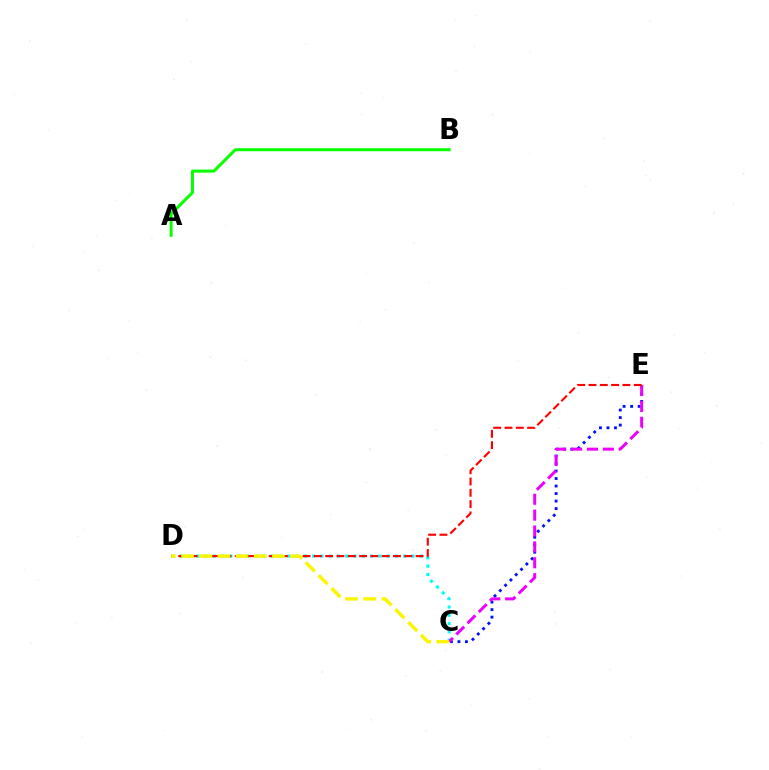{('C', 'D'): [{'color': '#00fff6', 'line_style': 'dotted', 'thickness': 2.25}, {'color': '#fcf500', 'line_style': 'dashed', 'thickness': 2.47}], ('C', 'E'): [{'color': '#0010ff', 'line_style': 'dotted', 'thickness': 2.04}, {'color': '#ee00ff', 'line_style': 'dashed', 'thickness': 2.16}], ('D', 'E'): [{'color': '#ff0000', 'line_style': 'dashed', 'thickness': 1.54}], ('A', 'B'): [{'color': '#08ff00', 'line_style': 'solid', 'thickness': 2.18}]}